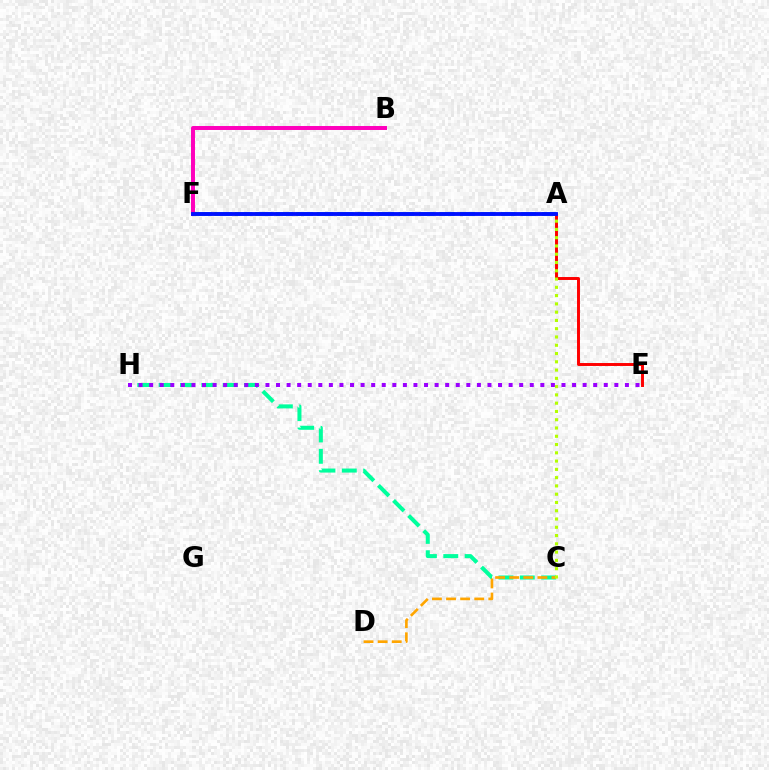{('A', 'F'): [{'color': '#08ff00', 'line_style': 'dotted', 'thickness': 2.78}, {'color': '#00b5ff', 'line_style': 'dashed', 'thickness': 2.75}, {'color': '#0010ff', 'line_style': 'solid', 'thickness': 2.77}], ('C', 'H'): [{'color': '#00ff9d', 'line_style': 'dashed', 'thickness': 2.9}], ('C', 'D'): [{'color': '#ffa500', 'line_style': 'dashed', 'thickness': 1.91}], ('B', 'F'): [{'color': '#ff00bd', 'line_style': 'solid', 'thickness': 2.86}], ('E', 'H'): [{'color': '#9b00ff', 'line_style': 'dotted', 'thickness': 2.87}], ('A', 'E'): [{'color': '#ff0000', 'line_style': 'solid', 'thickness': 2.12}], ('A', 'C'): [{'color': '#b3ff00', 'line_style': 'dotted', 'thickness': 2.25}]}